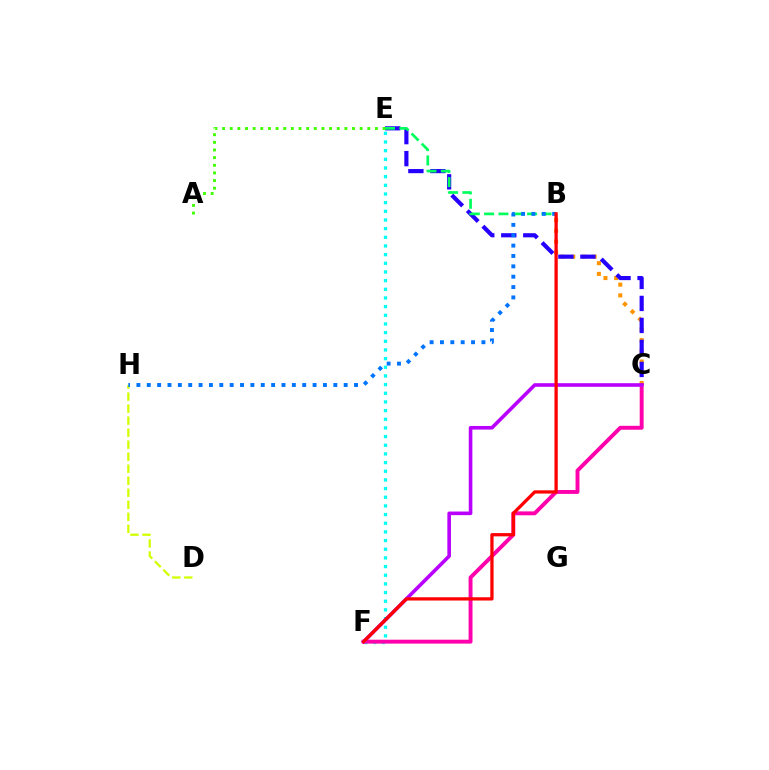{('E', 'F'): [{'color': '#00fff6', 'line_style': 'dotted', 'thickness': 2.35}], ('B', 'C'): [{'color': '#ff9400', 'line_style': 'dotted', 'thickness': 2.91}], ('C', 'E'): [{'color': '#2500ff', 'line_style': 'dashed', 'thickness': 2.99}], ('A', 'E'): [{'color': '#3dff00', 'line_style': 'dotted', 'thickness': 2.08}], ('D', 'H'): [{'color': '#d1ff00', 'line_style': 'dashed', 'thickness': 1.63}], ('B', 'E'): [{'color': '#00ff5c', 'line_style': 'dashed', 'thickness': 1.95}], ('C', 'F'): [{'color': '#ff00ac', 'line_style': 'solid', 'thickness': 2.81}, {'color': '#b900ff', 'line_style': 'solid', 'thickness': 2.6}], ('B', 'H'): [{'color': '#0074ff', 'line_style': 'dotted', 'thickness': 2.82}], ('B', 'F'): [{'color': '#ff0000', 'line_style': 'solid', 'thickness': 2.35}]}